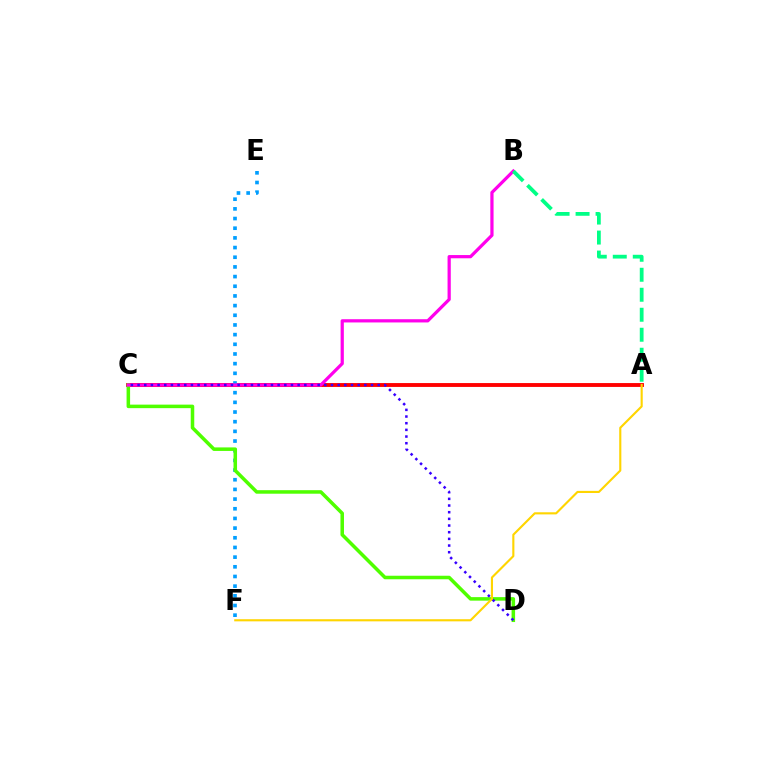{('A', 'C'): [{'color': '#ff0000', 'line_style': 'solid', 'thickness': 2.79}], ('E', 'F'): [{'color': '#009eff', 'line_style': 'dotted', 'thickness': 2.63}], ('C', 'D'): [{'color': '#4fff00', 'line_style': 'solid', 'thickness': 2.54}, {'color': '#3700ff', 'line_style': 'dotted', 'thickness': 1.81}], ('B', 'C'): [{'color': '#ff00ed', 'line_style': 'solid', 'thickness': 2.32}], ('A', 'F'): [{'color': '#ffd500', 'line_style': 'solid', 'thickness': 1.53}], ('A', 'B'): [{'color': '#00ff86', 'line_style': 'dashed', 'thickness': 2.72}]}